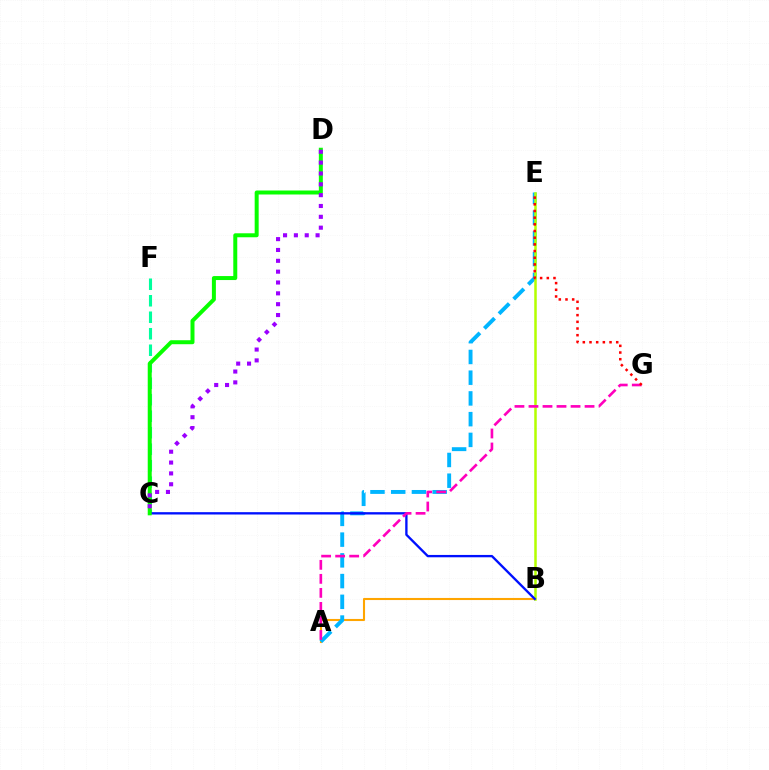{('A', 'B'): [{'color': '#ffa500', 'line_style': 'solid', 'thickness': 1.51}], ('C', 'F'): [{'color': '#00ff9d', 'line_style': 'dashed', 'thickness': 2.24}], ('A', 'E'): [{'color': '#00b5ff', 'line_style': 'dashed', 'thickness': 2.82}], ('B', 'E'): [{'color': '#b3ff00', 'line_style': 'solid', 'thickness': 1.81}], ('B', 'C'): [{'color': '#0010ff', 'line_style': 'solid', 'thickness': 1.68}], ('C', 'D'): [{'color': '#08ff00', 'line_style': 'solid', 'thickness': 2.87}, {'color': '#9b00ff', 'line_style': 'dotted', 'thickness': 2.95}], ('A', 'G'): [{'color': '#ff00bd', 'line_style': 'dashed', 'thickness': 1.9}], ('E', 'G'): [{'color': '#ff0000', 'line_style': 'dotted', 'thickness': 1.81}]}